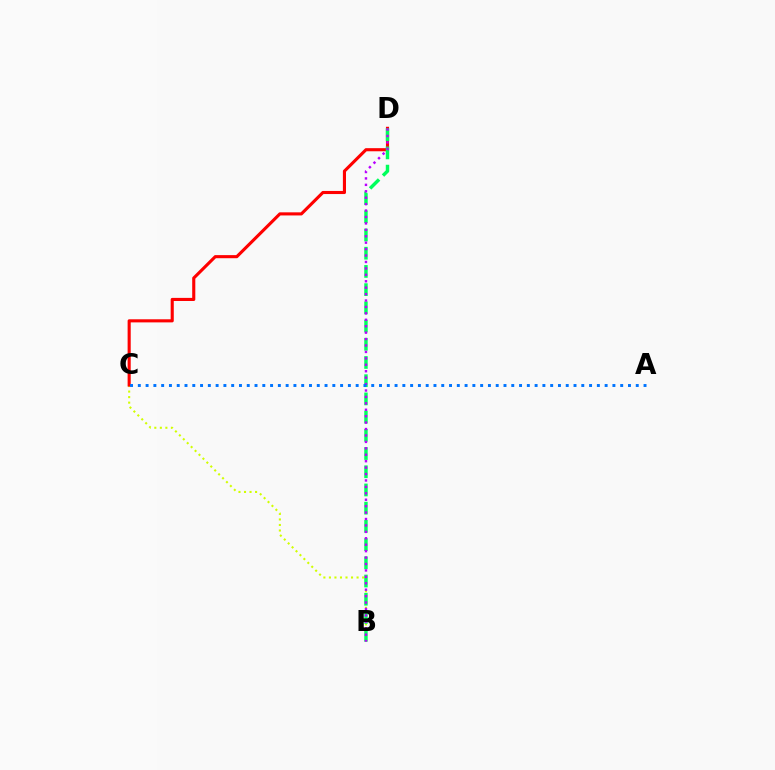{('B', 'C'): [{'color': '#d1ff00', 'line_style': 'dotted', 'thickness': 1.5}], ('C', 'D'): [{'color': '#ff0000', 'line_style': 'solid', 'thickness': 2.24}], ('B', 'D'): [{'color': '#00ff5c', 'line_style': 'dashed', 'thickness': 2.47}, {'color': '#b900ff', 'line_style': 'dotted', 'thickness': 1.75}], ('A', 'C'): [{'color': '#0074ff', 'line_style': 'dotted', 'thickness': 2.11}]}